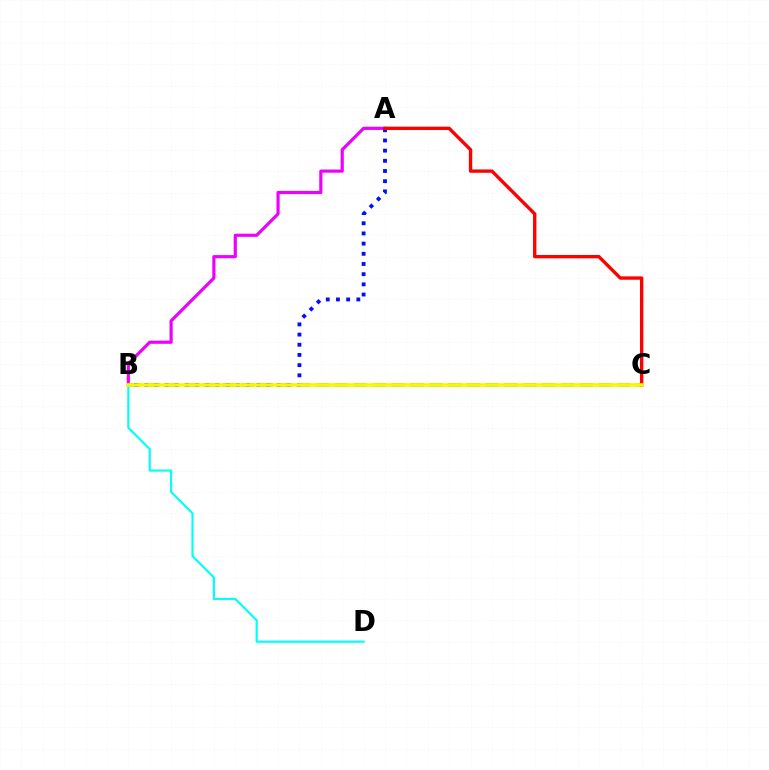{('A', 'B'): [{'color': '#ee00ff', 'line_style': 'solid', 'thickness': 2.29}, {'color': '#0010ff', 'line_style': 'dotted', 'thickness': 2.77}], ('B', 'C'): [{'color': '#08ff00', 'line_style': 'dashed', 'thickness': 2.56}, {'color': '#fcf500', 'line_style': 'solid', 'thickness': 2.55}], ('A', 'C'): [{'color': '#ff0000', 'line_style': 'solid', 'thickness': 2.41}], ('B', 'D'): [{'color': '#00fff6', 'line_style': 'solid', 'thickness': 1.55}]}